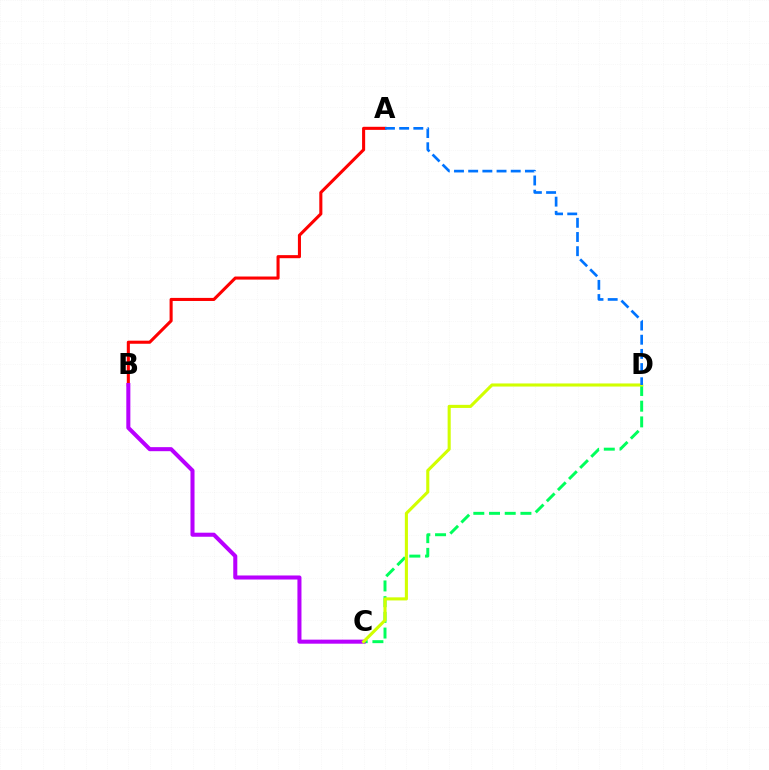{('C', 'D'): [{'color': '#00ff5c', 'line_style': 'dashed', 'thickness': 2.13}, {'color': '#d1ff00', 'line_style': 'solid', 'thickness': 2.23}], ('A', 'B'): [{'color': '#ff0000', 'line_style': 'solid', 'thickness': 2.21}], ('B', 'C'): [{'color': '#b900ff', 'line_style': 'solid', 'thickness': 2.91}], ('A', 'D'): [{'color': '#0074ff', 'line_style': 'dashed', 'thickness': 1.93}]}